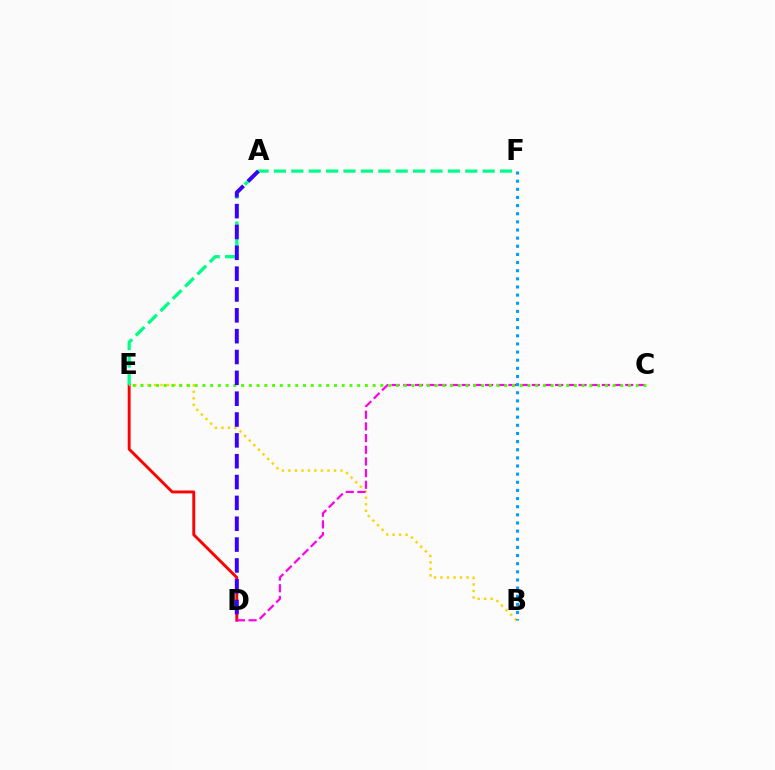{('D', 'E'): [{'color': '#ff0000', 'line_style': 'solid', 'thickness': 2.08}], ('B', 'E'): [{'color': '#ffd500', 'line_style': 'dotted', 'thickness': 1.77}], ('C', 'D'): [{'color': '#ff00ed', 'line_style': 'dashed', 'thickness': 1.59}], ('B', 'F'): [{'color': '#009eff', 'line_style': 'dotted', 'thickness': 2.21}], ('C', 'E'): [{'color': '#4fff00', 'line_style': 'dotted', 'thickness': 2.1}], ('E', 'F'): [{'color': '#00ff86', 'line_style': 'dashed', 'thickness': 2.36}], ('A', 'D'): [{'color': '#3700ff', 'line_style': 'dashed', 'thickness': 2.83}]}